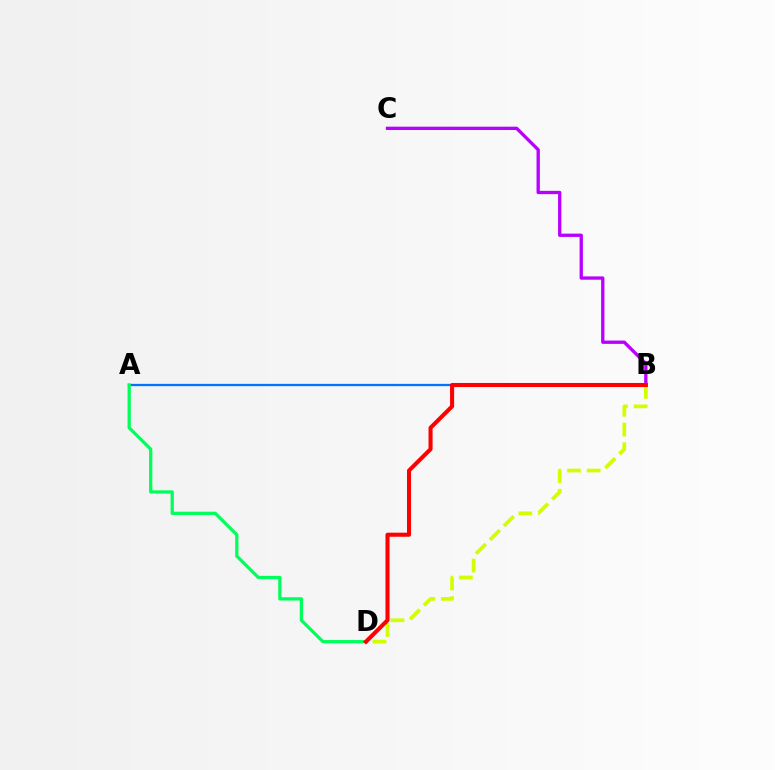{('A', 'B'): [{'color': '#0074ff', 'line_style': 'solid', 'thickness': 1.65}], ('A', 'D'): [{'color': '#00ff5c', 'line_style': 'solid', 'thickness': 2.35}], ('B', 'D'): [{'color': '#d1ff00', 'line_style': 'dashed', 'thickness': 2.68}, {'color': '#ff0000', 'line_style': 'solid', 'thickness': 2.93}], ('B', 'C'): [{'color': '#b900ff', 'line_style': 'solid', 'thickness': 2.38}]}